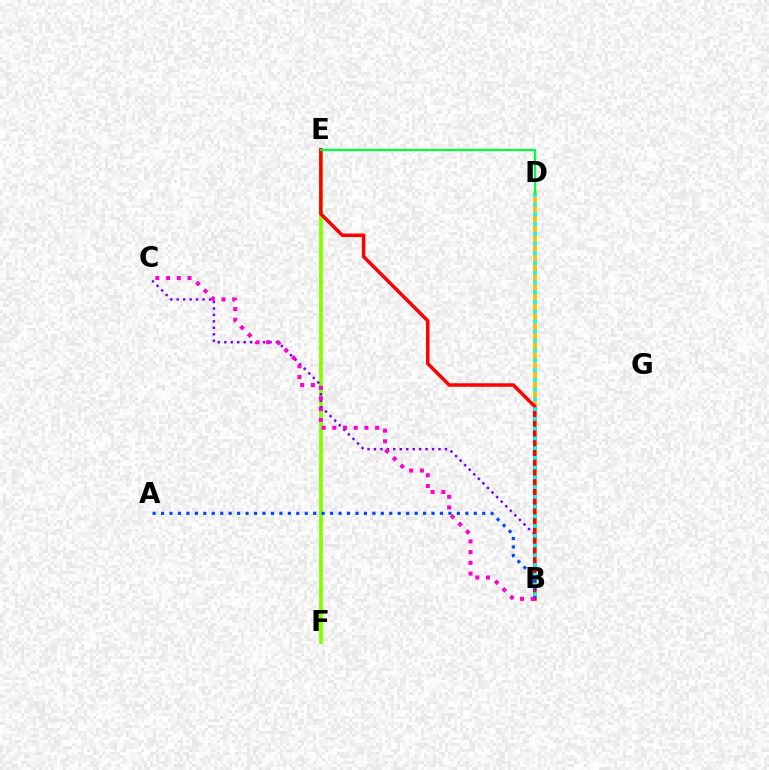{('E', 'F'): [{'color': '#84ff00', 'line_style': 'solid', 'thickness': 2.73}], ('B', 'D'): [{'color': '#ffbd00', 'line_style': 'solid', 'thickness': 2.7}, {'color': '#00fff6', 'line_style': 'dotted', 'thickness': 2.65}], ('B', 'C'): [{'color': '#7200ff', 'line_style': 'dotted', 'thickness': 1.75}, {'color': '#ff00cf', 'line_style': 'dotted', 'thickness': 2.91}], ('B', 'E'): [{'color': '#ff0000', 'line_style': 'solid', 'thickness': 2.52}], ('A', 'B'): [{'color': '#004bff', 'line_style': 'dotted', 'thickness': 2.3}], ('D', 'E'): [{'color': '#00ff39', 'line_style': 'solid', 'thickness': 1.58}]}